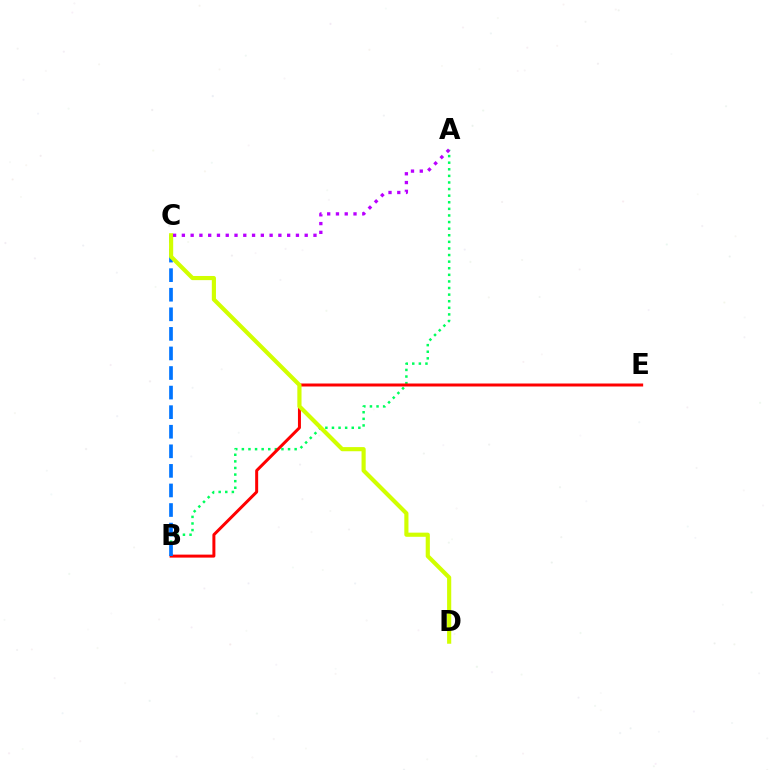{('A', 'B'): [{'color': '#00ff5c', 'line_style': 'dotted', 'thickness': 1.79}], ('B', 'E'): [{'color': '#ff0000', 'line_style': 'solid', 'thickness': 2.15}], ('B', 'C'): [{'color': '#0074ff', 'line_style': 'dashed', 'thickness': 2.66}], ('C', 'D'): [{'color': '#d1ff00', 'line_style': 'solid', 'thickness': 2.99}], ('A', 'C'): [{'color': '#b900ff', 'line_style': 'dotted', 'thickness': 2.38}]}